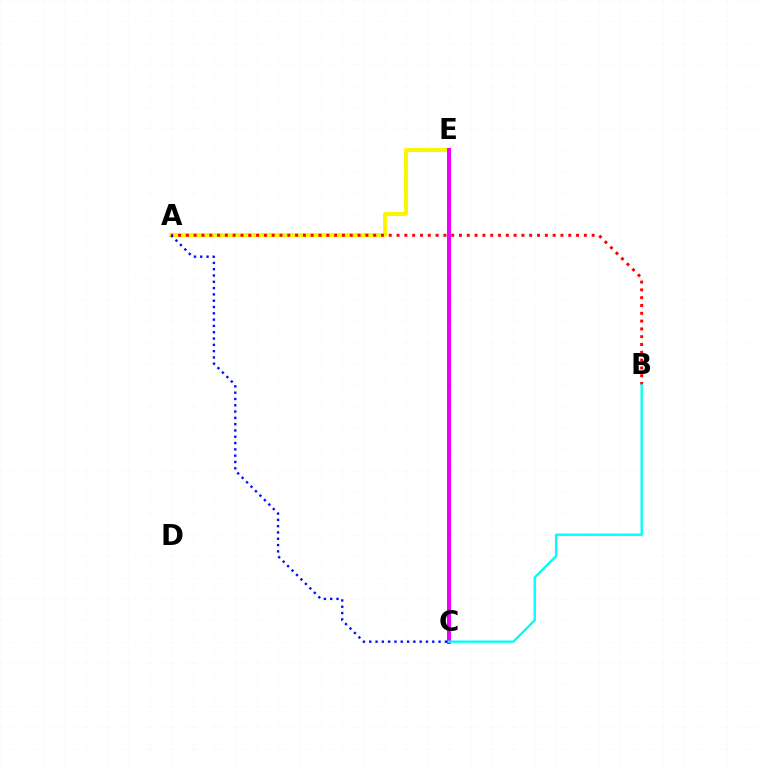{('C', 'E'): [{'color': '#08ff00', 'line_style': 'dashed', 'thickness': 2.28}, {'color': '#ee00ff', 'line_style': 'solid', 'thickness': 2.9}], ('A', 'E'): [{'color': '#fcf500', 'line_style': 'solid', 'thickness': 2.85}], ('A', 'B'): [{'color': '#ff0000', 'line_style': 'dotted', 'thickness': 2.12}], ('B', 'C'): [{'color': '#00fff6', 'line_style': 'solid', 'thickness': 1.69}], ('A', 'C'): [{'color': '#0010ff', 'line_style': 'dotted', 'thickness': 1.71}]}